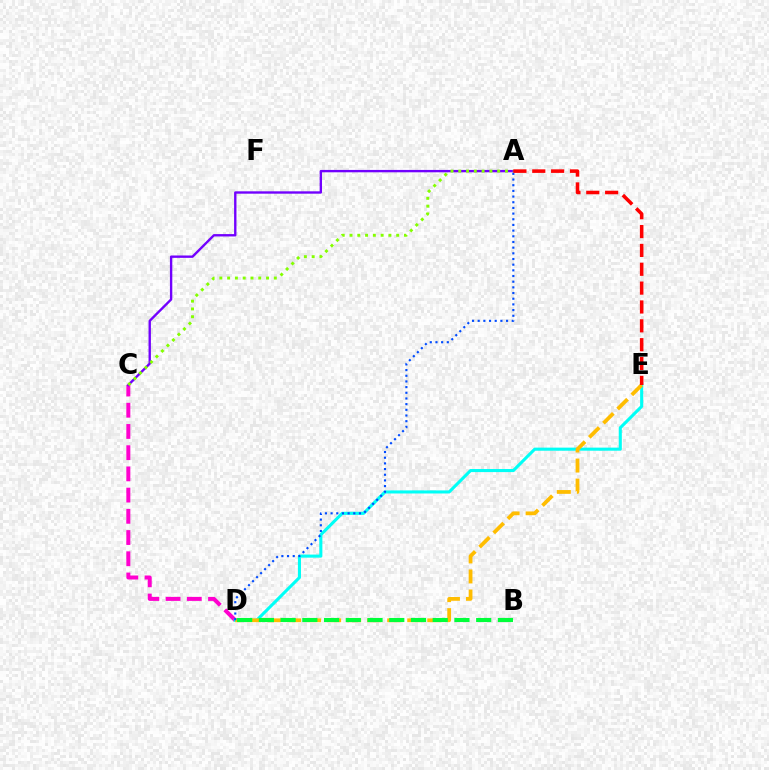{('C', 'D'): [{'color': '#ff00cf', 'line_style': 'dashed', 'thickness': 2.88}], ('A', 'C'): [{'color': '#7200ff', 'line_style': 'solid', 'thickness': 1.71}, {'color': '#84ff00', 'line_style': 'dotted', 'thickness': 2.11}], ('D', 'E'): [{'color': '#00fff6', 'line_style': 'solid', 'thickness': 2.22}, {'color': '#ffbd00', 'line_style': 'dashed', 'thickness': 2.72}], ('B', 'D'): [{'color': '#00ff39', 'line_style': 'dashed', 'thickness': 2.95}], ('A', 'D'): [{'color': '#004bff', 'line_style': 'dotted', 'thickness': 1.54}], ('A', 'E'): [{'color': '#ff0000', 'line_style': 'dashed', 'thickness': 2.56}]}